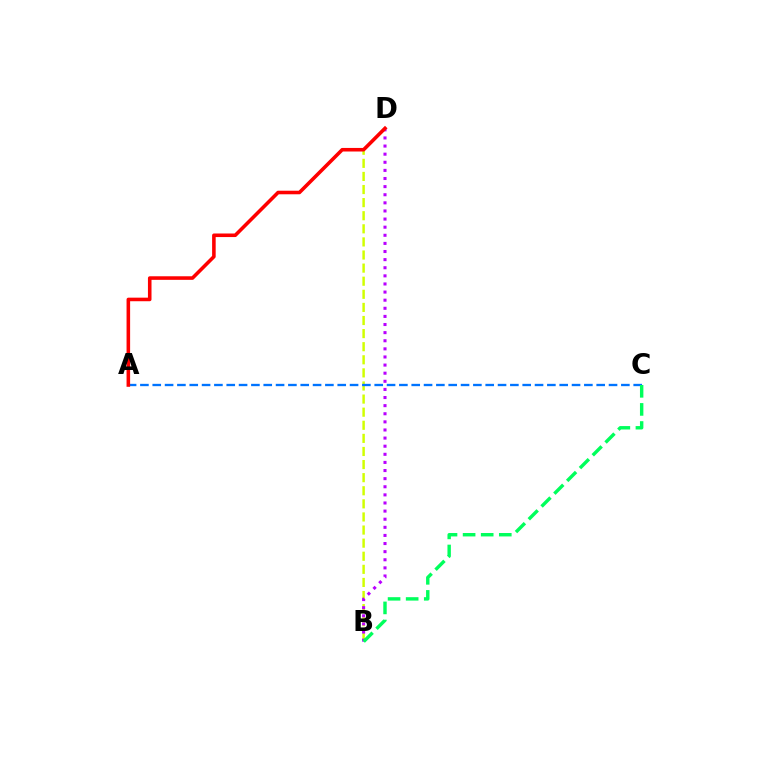{('B', 'D'): [{'color': '#d1ff00', 'line_style': 'dashed', 'thickness': 1.78}, {'color': '#b900ff', 'line_style': 'dotted', 'thickness': 2.2}], ('A', 'C'): [{'color': '#0074ff', 'line_style': 'dashed', 'thickness': 1.68}], ('A', 'D'): [{'color': '#ff0000', 'line_style': 'solid', 'thickness': 2.57}], ('B', 'C'): [{'color': '#00ff5c', 'line_style': 'dashed', 'thickness': 2.46}]}